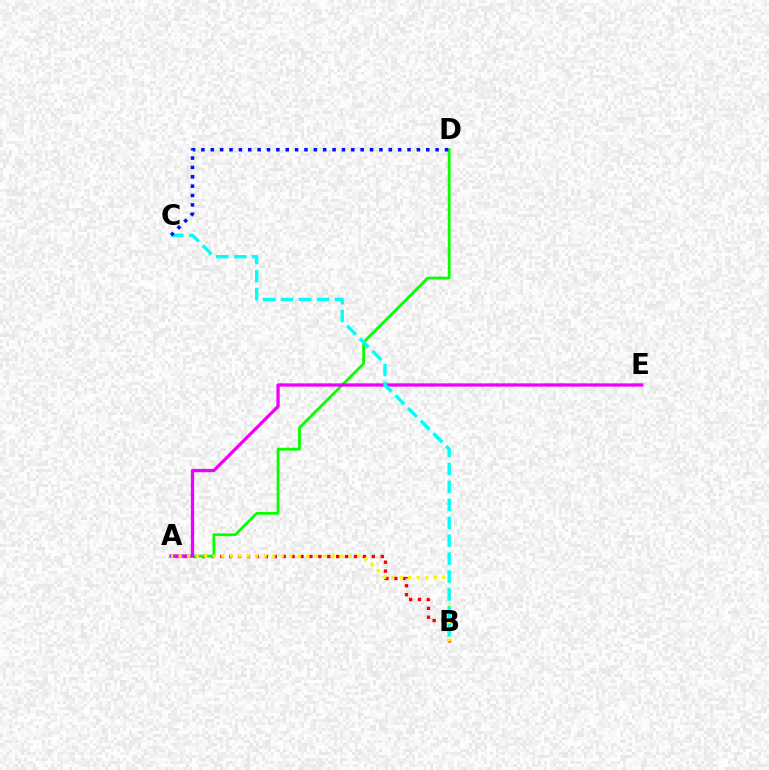{('A', 'B'): [{'color': '#ff0000', 'line_style': 'dotted', 'thickness': 2.42}, {'color': '#fcf500', 'line_style': 'dotted', 'thickness': 2.31}], ('A', 'D'): [{'color': '#08ff00', 'line_style': 'solid', 'thickness': 2.01}], ('A', 'E'): [{'color': '#ee00ff', 'line_style': 'solid', 'thickness': 2.36}], ('B', 'C'): [{'color': '#00fff6', 'line_style': 'dashed', 'thickness': 2.44}], ('C', 'D'): [{'color': '#0010ff', 'line_style': 'dotted', 'thickness': 2.55}]}